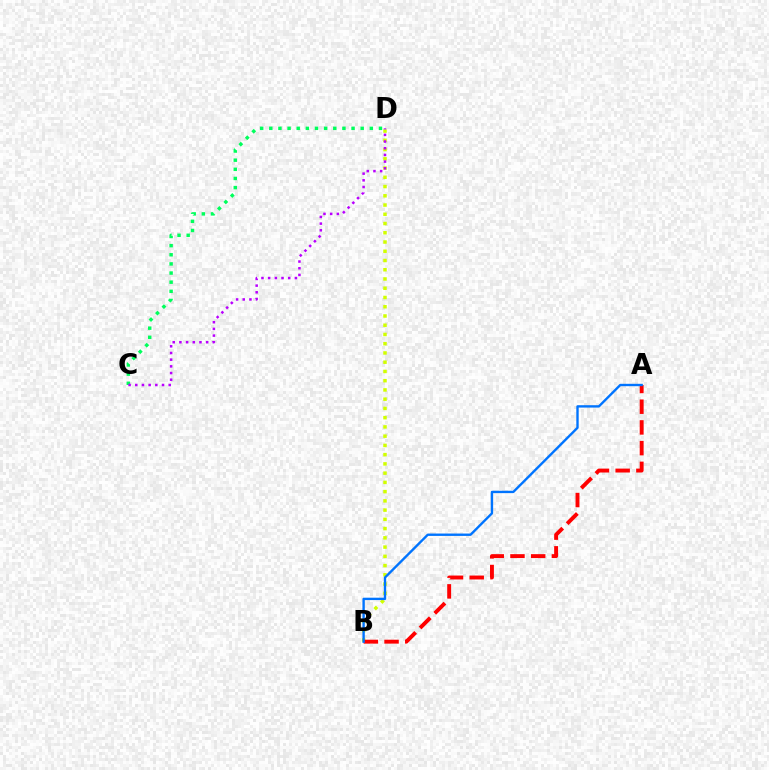{('B', 'D'): [{'color': '#d1ff00', 'line_style': 'dotted', 'thickness': 2.51}], ('A', 'B'): [{'color': '#ff0000', 'line_style': 'dashed', 'thickness': 2.81}, {'color': '#0074ff', 'line_style': 'solid', 'thickness': 1.71}], ('C', 'D'): [{'color': '#00ff5c', 'line_style': 'dotted', 'thickness': 2.48}, {'color': '#b900ff', 'line_style': 'dotted', 'thickness': 1.82}]}